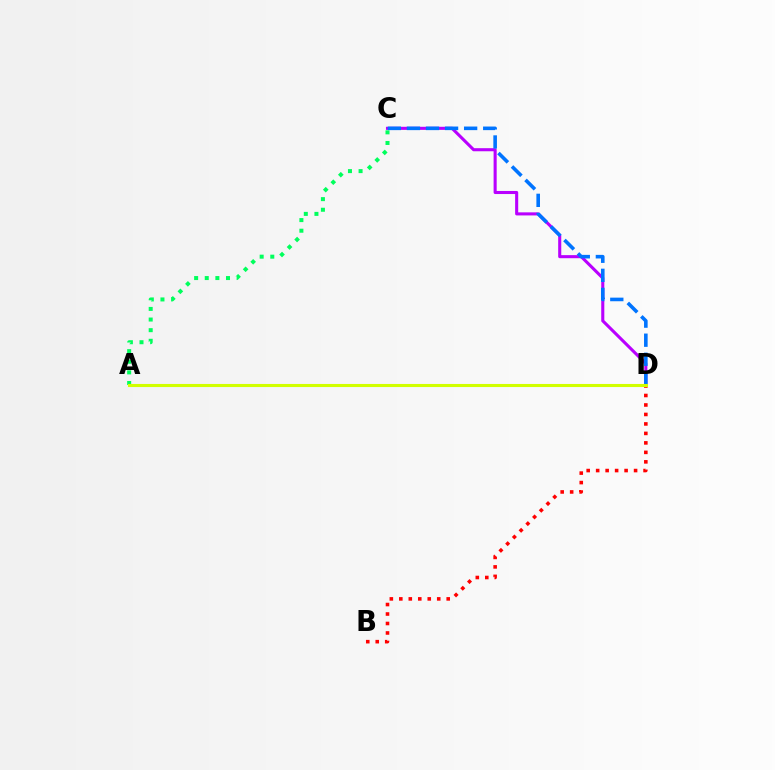{('A', 'C'): [{'color': '#00ff5c', 'line_style': 'dotted', 'thickness': 2.89}], ('B', 'D'): [{'color': '#ff0000', 'line_style': 'dotted', 'thickness': 2.58}], ('C', 'D'): [{'color': '#b900ff', 'line_style': 'solid', 'thickness': 2.22}, {'color': '#0074ff', 'line_style': 'dashed', 'thickness': 2.59}], ('A', 'D'): [{'color': '#d1ff00', 'line_style': 'solid', 'thickness': 2.22}]}